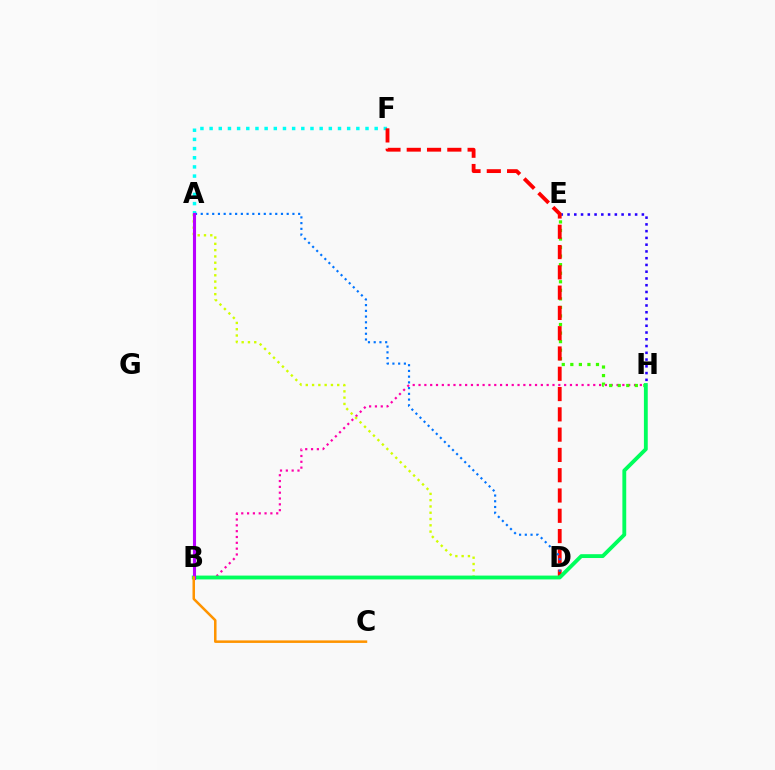{('E', 'H'): [{'color': '#2500ff', 'line_style': 'dotted', 'thickness': 1.84}, {'color': '#3dff00', 'line_style': 'dotted', 'thickness': 2.32}], ('B', 'H'): [{'color': '#ff00ac', 'line_style': 'dotted', 'thickness': 1.58}, {'color': '#00ff5c', 'line_style': 'solid', 'thickness': 2.76}], ('A', 'F'): [{'color': '#00fff6', 'line_style': 'dotted', 'thickness': 2.49}], ('D', 'F'): [{'color': '#ff0000', 'line_style': 'dashed', 'thickness': 2.76}], ('A', 'D'): [{'color': '#d1ff00', 'line_style': 'dotted', 'thickness': 1.71}, {'color': '#0074ff', 'line_style': 'dotted', 'thickness': 1.56}], ('A', 'B'): [{'color': '#b900ff', 'line_style': 'solid', 'thickness': 2.23}], ('B', 'C'): [{'color': '#ff9400', 'line_style': 'solid', 'thickness': 1.81}]}